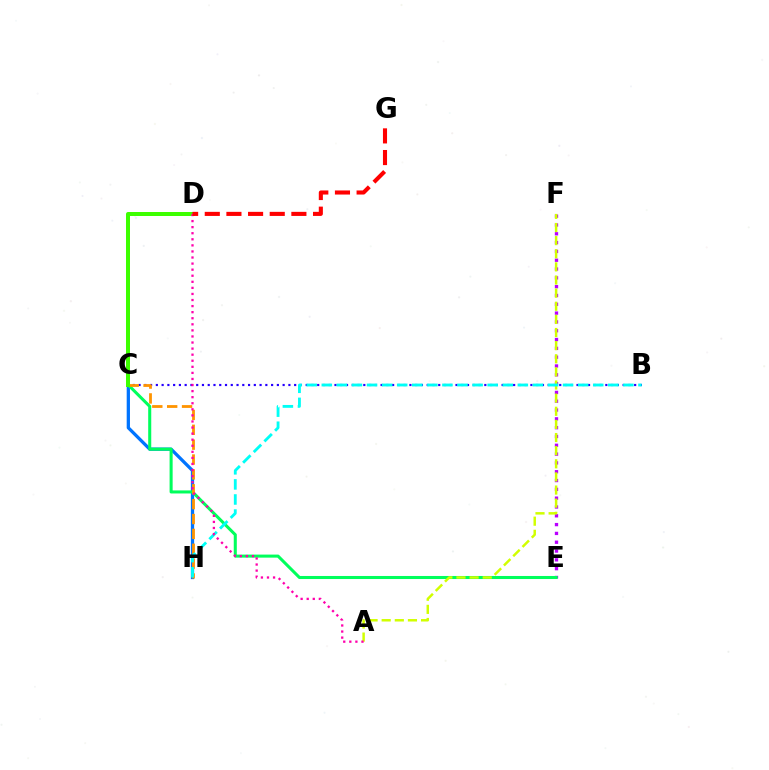{('B', 'C'): [{'color': '#2500ff', 'line_style': 'dotted', 'thickness': 1.57}], ('E', 'F'): [{'color': '#b900ff', 'line_style': 'dotted', 'thickness': 2.39}], ('C', 'H'): [{'color': '#0074ff', 'line_style': 'solid', 'thickness': 2.36}, {'color': '#ff9400', 'line_style': 'dashed', 'thickness': 2.02}], ('C', 'E'): [{'color': '#00ff5c', 'line_style': 'solid', 'thickness': 2.2}], ('A', 'F'): [{'color': '#d1ff00', 'line_style': 'dashed', 'thickness': 1.78}], ('C', 'D'): [{'color': '#3dff00', 'line_style': 'solid', 'thickness': 2.88}], ('B', 'H'): [{'color': '#00fff6', 'line_style': 'dashed', 'thickness': 2.05}], ('A', 'D'): [{'color': '#ff00ac', 'line_style': 'dotted', 'thickness': 1.65}], ('D', 'G'): [{'color': '#ff0000', 'line_style': 'dashed', 'thickness': 2.94}]}